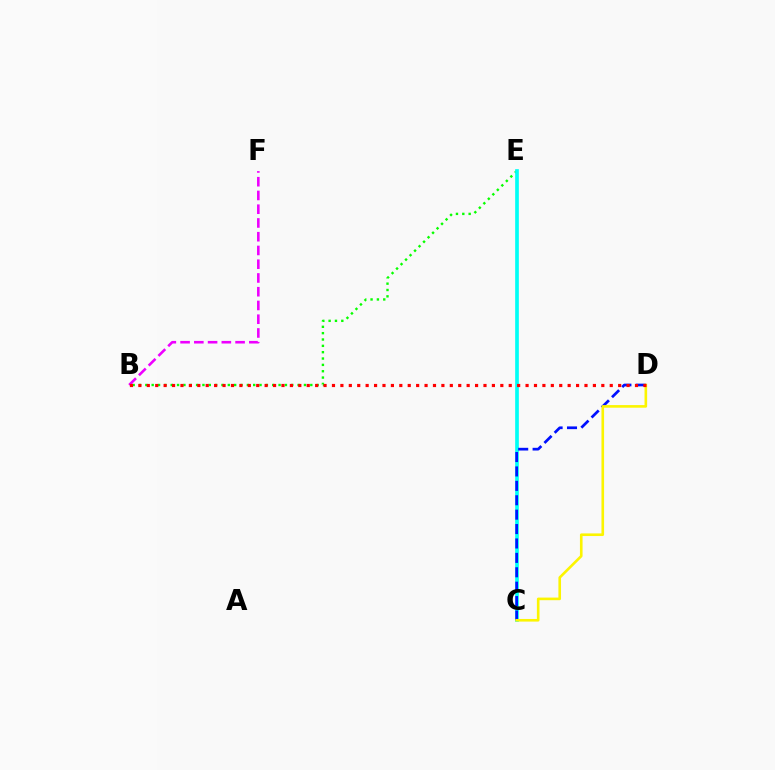{('B', 'E'): [{'color': '#08ff00', 'line_style': 'dotted', 'thickness': 1.72}], ('C', 'E'): [{'color': '#00fff6', 'line_style': 'solid', 'thickness': 2.65}], ('B', 'F'): [{'color': '#ee00ff', 'line_style': 'dashed', 'thickness': 1.87}], ('C', 'D'): [{'color': '#0010ff', 'line_style': 'dashed', 'thickness': 1.96}, {'color': '#fcf500', 'line_style': 'solid', 'thickness': 1.89}], ('B', 'D'): [{'color': '#ff0000', 'line_style': 'dotted', 'thickness': 2.29}]}